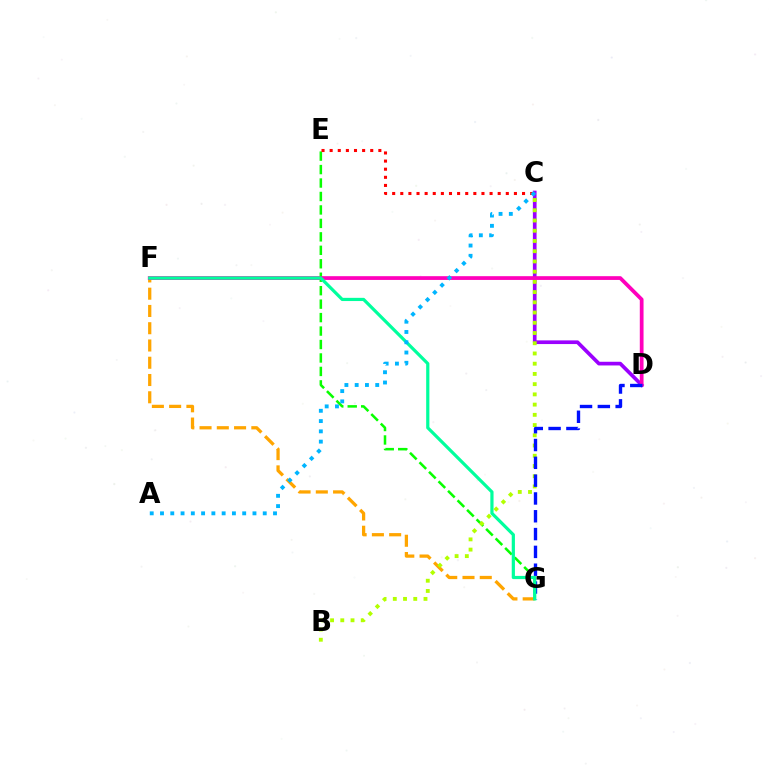{('F', 'G'): [{'color': '#ffa500', 'line_style': 'dashed', 'thickness': 2.35}, {'color': '#00ff9d', 'line_style': 'solid', 'thickness': 2.3}], ('E', 'G'): [{'color': '#08ff00', 'line_style': 'dashed', 'thickness': 1.83}], ('C', 'E'): [{'color': '#ff0000', 'line_style': 'dotted', 'thickness': 2.21}], ('C', 'D'): [{'color': '#9b00ff', 'line_style': 'solid', 'thickness': 2.65}], ('D', 'F'): [{'color': '#ff00bd', 'line_style': 'solid', 'thickness': 2.7}], ('B', 'C'): [{'color': '#b3ff00', 'line_style': 'dotted', 'thickness': 2.78}], ('D', 'G'): [{'color': '#0010ff', 'line_style': 'dashed', 'thickness': 2.42}], ('A', 'C'): [{'color': '#00b5ff', 'line_style': 'dotted', 'thickness': 2.79}]}